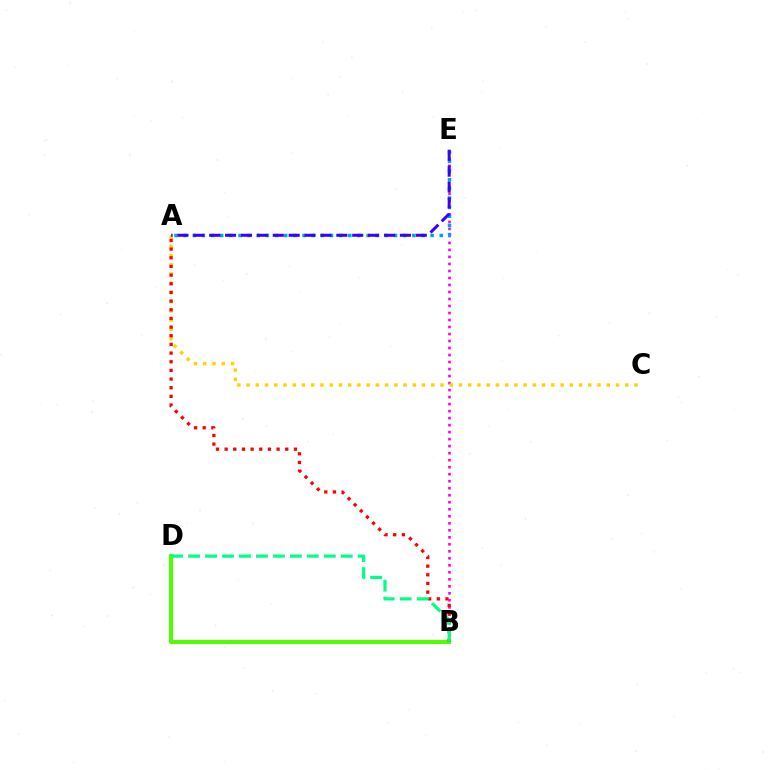{('B', 'E'): [{'color': '#ff00ed', 'line_style': 'dotted', 'thickness': 1.9}], ('A', 'E'): [{'color': '#009eff', 'line_style': 'dotted', 'thickness': 2.49}, {'color': '#3700ff', 'line_style': 'dashed', 'thickness': 2.16}], ('A', 'C'): [{'color': '#ffd500', 'line_style': 'dotted', 'thickness': 2.51}], ('B', 'D'): [{'color': '#4fff00', 'line_style': 'solid', 'thickness': 2.93}, {'color': '#00ff86', 'line_style': 'dashed', 'thickness': 2.3}], ('A', 'B'): [{'color': '#ff0000', 'line_style': 'dotted', 'thickness': 2.35}]}